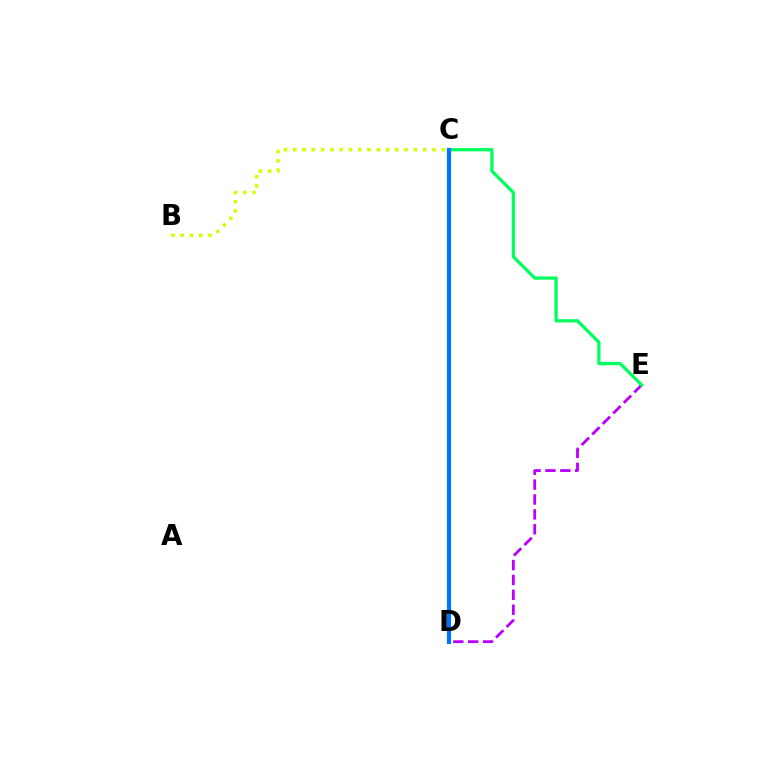{('B', 'C'): [{'color': '#d1ff00', 'line_style': 'dotted', 'thickness': 2.52}], ('D', 'E'): [{'color': '#b900ff', 'line_style': 'dashed', 'thickness': 2.02}], ('C', 'E'): [{'color': '#00ff5c', 'line_style': 'solid', 'thickness': 2.35}], ('C', 'D'): [{'color': '#ff0000', 'line_style': 'dotted', 'thickness': 2.14}, {'color': '#0074ff', 'line_style': 'solid', 'thickness': 2.99}]}